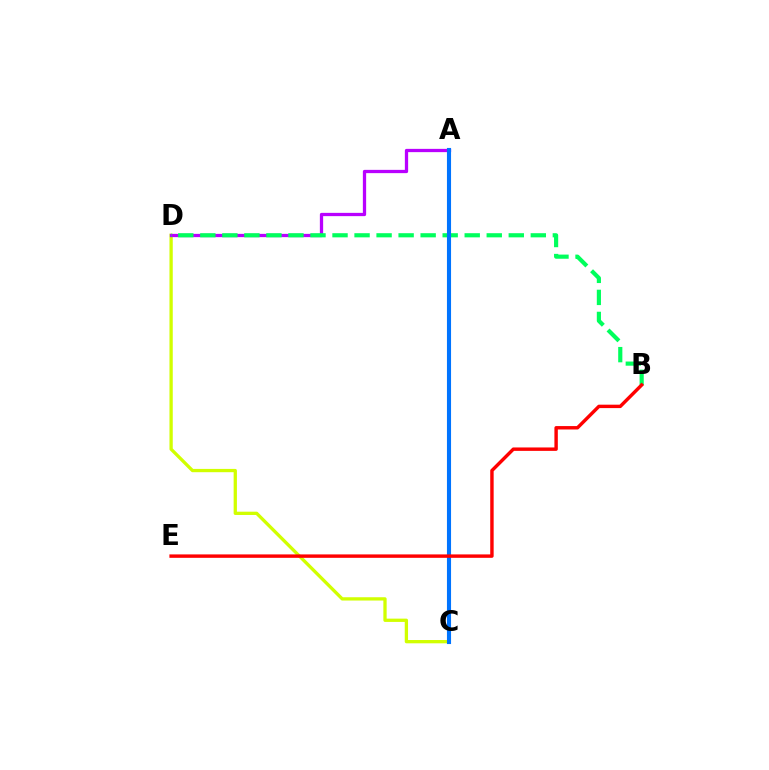{('C', 'D'): [{'color': '#d1ff00', 'line_style': 'solid', 'thickness': 2.37}], ('A', 'D'): [{'color': '#b900ff', 'line_style': 'solid', 'thickness': 2.36}], ('B', 'D'): [{'color': '#00ff5c', 'line_style': 'dashed', 'thickness': 2.99}], ('A', 'C'): [{'color': '#0074ff', 'line_style': 'solid', 'thickness': 2.95}], ('B', 'E'): [{'color': '#ff0000', 'line_style': 'solid', 'thickness': 2.46}]}